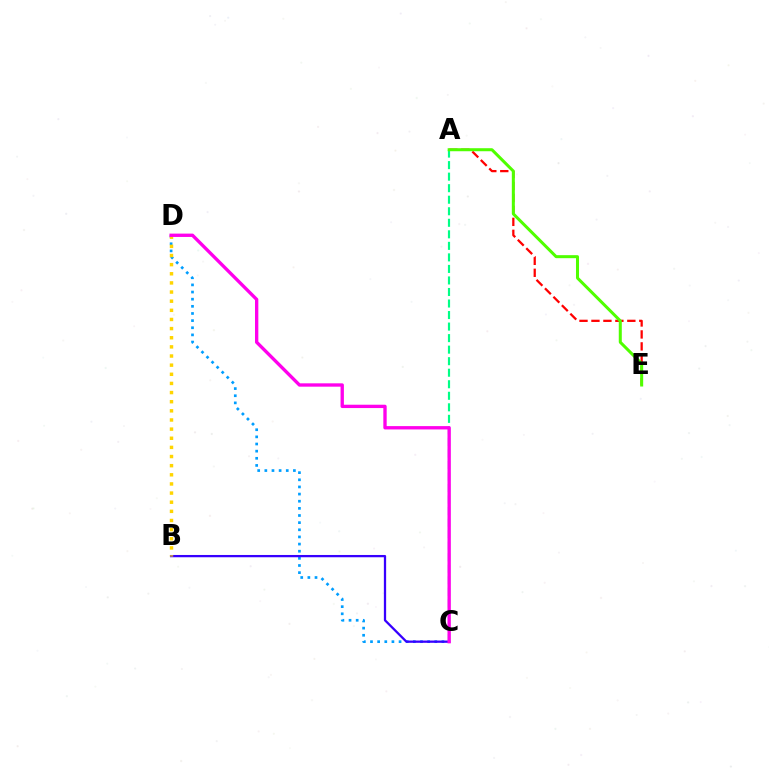{('C', 'D'): [{'color': '#009eff', 'line_style': 'dotted', 'thickness': 1.94}, {'color': '#ff00ed', 'line_style': 'solid', 'thickness': 2.41}], ('A', 'E'): [{'color': '#ff0000', 'line_style': 'dashed', 'thickness': 1.62}, {'color': '#4fff00', 'line_style': 'solid', 'thickness': 2.18}], ('B', 'C'): [{'color': '#3700ff', 'line_style': 'solid', 'thickness': 1.64}], ('A', 'C'): [{'color': '#00ff86', 'line_style': 'dashed', 'thickness': 1.57}], ('B', 'D'): [{'color': '#ffd500', 'line_style': 'dotted', 'thickness': 2.48}]}